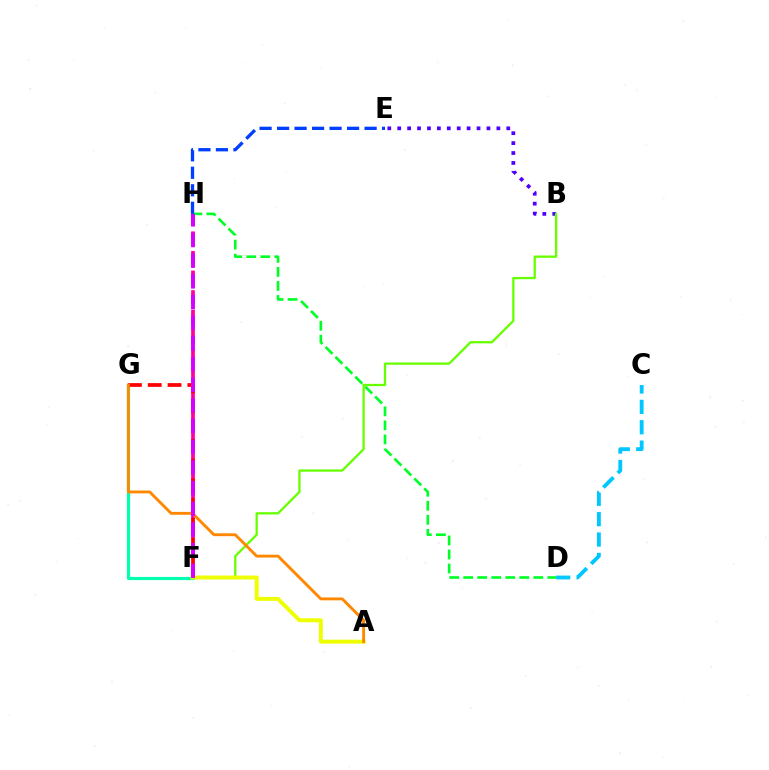{('F', 'G'): [{'color': '#00ffaf', 'line_style': 'solid', 'thickness': 2.28}, {'color': '#ff0000', 'line_style': 'dashed', 'thickness': 2.69}], ('D', 'H'): [{'color': '#00ff27', 'line_style': 'dashed', 'thickness': 1.9}], ('F', 'H'): [{'color': '#ff00a0', 'line_style': 'dashed', 'thickness': 2.66}, {'color': '#d600ff', 'line_style': 'dashed', 'thickness': 2.81}], ('B', 'E'): [{'color': '#4f00ff', 'line_style': 'dotted', 'thickness': 2.69}], ('B', 'F'): [{'color': '#66ff00', 'line_style': 'solid', 'thickness': 1.65}], ('E', 'H'): [{'color': '#003fff', 'line_style': 'dashed', 'thickness': 2.38}], ('A', 'F'): [{'color': '#eeff00', 'line_style': 'solid', 'thickness': 2.84}], ('A', 'G'): [{'color': '#ff8800', 'line_style': 'solid', 'thickness': 2.07}], ('C', 'D'): [{'color': '#00c7ff', 'line_style': 'dashed', 'thickness': 2.77}]}